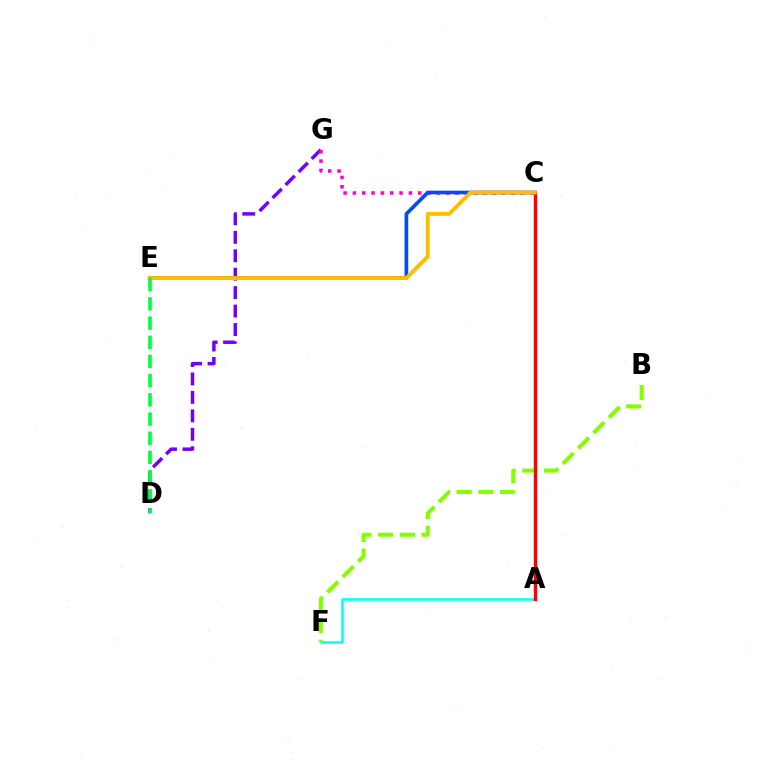{('A', 'F'): [{'color': '#00fff6', 'line_style': 'solid', 'thickness': 1.81}], ('D', 'G'): [{'color': '#7200ff', 'line_style': 'dashed', 'thickness': 2.51}], ('C', 'G'): [{'color': '#ff00cf', 'line_style': 'dotted', 'thickness': 2.54}], ('C', 'E'): [{'color': '#004bff', 'line_style': 'solid', 'thickness': 2.65}, {'color': '#ffbd00', 'line_style': 'solid', 'thickness': 2.83}], ('B', 'F'): [{'color': '#84ff00', 'line_style': 'dashed', 'thickness': 2.95}], ('A', 'C'): [{'color': '#ff0000', 'line_style': 'solid', 'thickness': 2.44}], ('D', 'E'): [{'color': '#00ff39', 'line_style': 'dashed', 'thickness': 2.61}]}